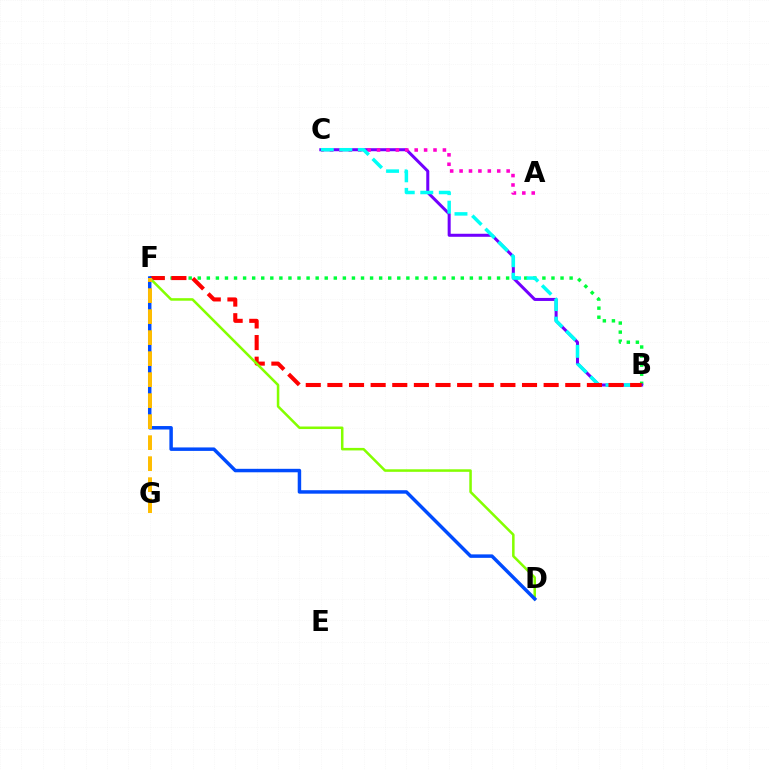{('B', 'F'): [{'color': '#00ff39', 'line_style': 'dotted', 'thickness': 2.46}, {'color': '#ff0000', 'line_style': 'dashed', 'thickness': 2.94}], ('B', 'C'): [{'color': '#7200ff', 'line_style': 'solid', 'thickness': 2.18}, {'color': '#00fff6', 'line_style': 'dashed', 'thickness': 2.52}], ('A', 'C'): [{'color': '#ff00cf', 'line_style': 'dotted', 'thickness': 2.56}], ('D', 'F'): [{'color': '#84ff00', 'line_style': 'solid', 'thickness': 1.82}, {'color': '#004bff', 'line_style': 'solid', 'thickness': 2.5}], ('F', 'G'): [{'color': '#ffbd00', 'line_style': 'dashed', 'thickness': 2.85}]}